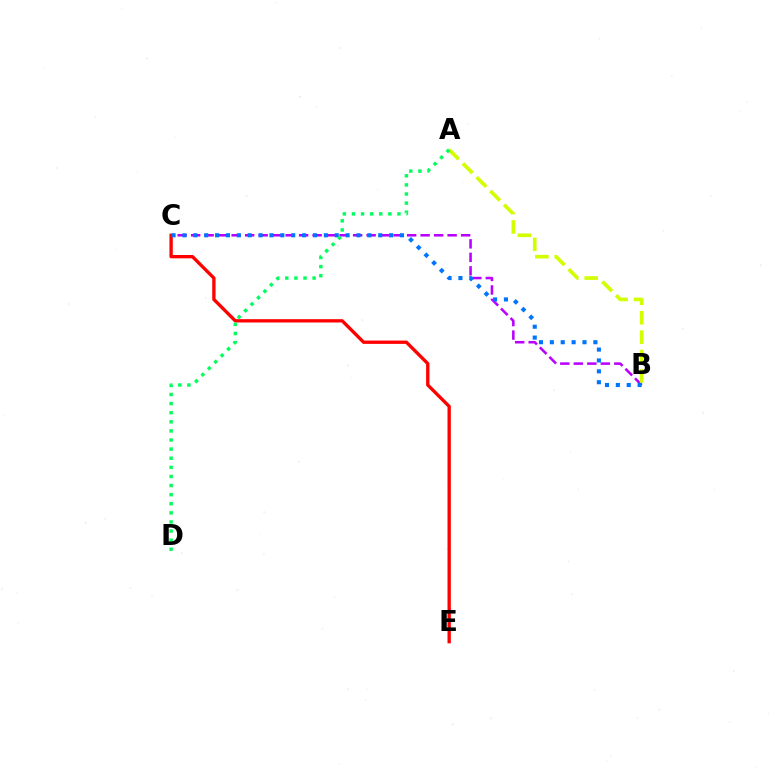{('C', 'E'): [{'color': '#ff0000', 'line_style': 'solid', 'thickness': 2.4}], ('B', 'C'): [{'color': '#b900ff', 'line_style': 'dashed', 'thickness': 1.83}, {'color': '#0074ff', 'line_style': 'dotted', 'thickness': 2.96}], ('A', 'B'): [{'color': '#d1ff00', 'line_style': 'dashed', 'thickness': 2.64}], ('A', 'D'): [{'color': '#00ff5c', 'line_style': 'dotted', 'thickness': 2.47}]}